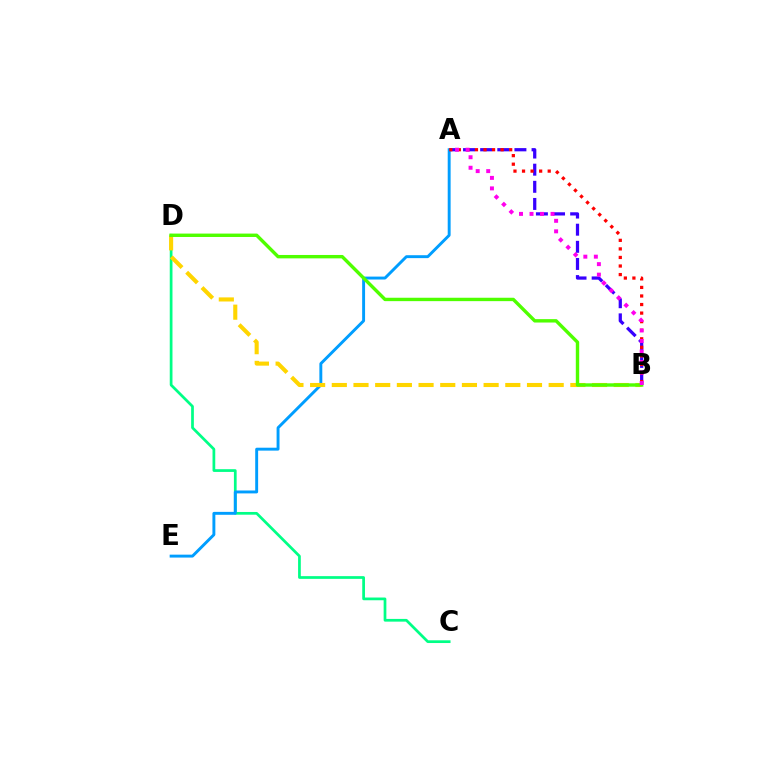{('A', 'B'): [{'color': '#3700ff', 'line_style': 'dashed', 'thickness': 2.33}, {'color': '#ff0000', 'line_style': 'dotted', 'thickness': 2.33}, {'color': '#ff00ed', 'line_style': 'dotted', 'thickness': 2.86}], ('C', 'D'): [{'color': '#00ff86', 'line_style': 'solid', 'thickness': 1.96}], ('A', 'E'): [{'color': '#009eff', 'line_style': 'solid', 'thickness': 2.1}], ('B', 'D'): [{'color': '#ffd500', 'line_style': 'dashed', 'thickness': 2.95}, {'color': '#4fff00', 'line_style': 'solid', 'thickness': 2.45}]}